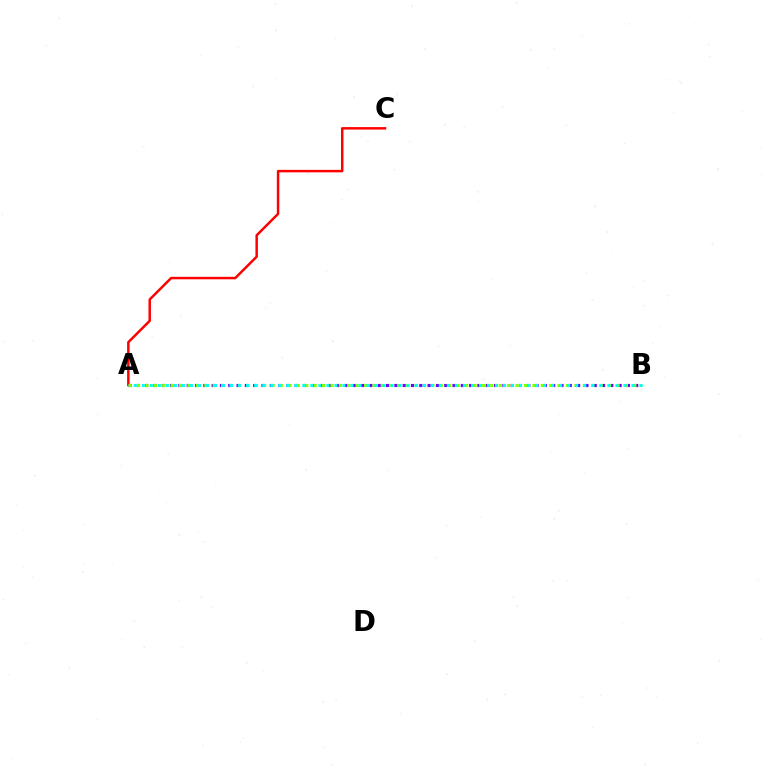{('A', 'B'): [{'color': '#7200ff', 'line_style': 'dotted', 'thickness': 2.26}, {'color': '#84ff00', 'line_style': 'dotted', 'thickness': 2.29}, {'color': '#00fff6', 'line_style': 'dotted', 'thickness': 2.18}], ('A', 'C'): [{'color': '#ff0000', 'line_style': 'solid', 'thickness': 1.78}]}